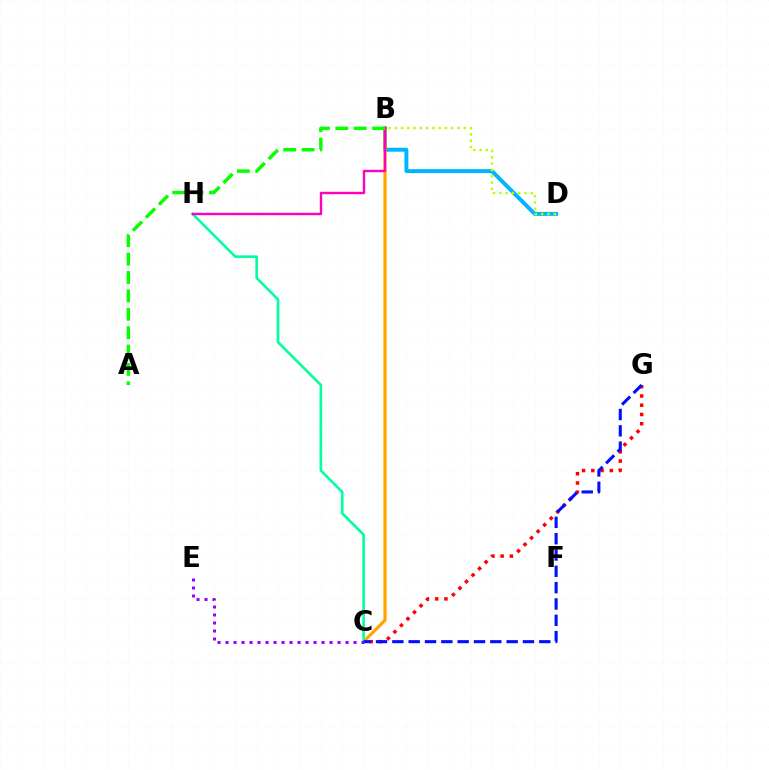{('B', 'D'): [{'color': '#00b5ff', 'line_style': 'solid', 'thickness': 2.84}, {'color': '#b3ff00', 'line_style': 'dotted', 'thickness': 1.71}], ('C', 'G'): [{'color': '#ff0000', 'line_style': 'dotted', 'thickness': 2.51}, {'color': '#0010ff', 'line_style': 'dashed', 'thickness': 2.22}], ('B', 'C'): [{'color': '#ffa500', 'line_style': 'solid', 'thickness': 2.32}], ('C', 'H'): [{'color': '#00ff9d', 'line_style': 'solid', 'thickness': 1.89}], ('B', 'H'): [{'color': '#ff00bd', 'line_style': 'solid', 'thickness': 1.73}], ('A', 'B'): [{'color': '#08ff00', 'line_style': 'dashed', 'thickness': 2.5}], ('C', 'E'): [{'color': '#9b00ff', 'line_style': 'dotted', 'thickness': 2.17}]}